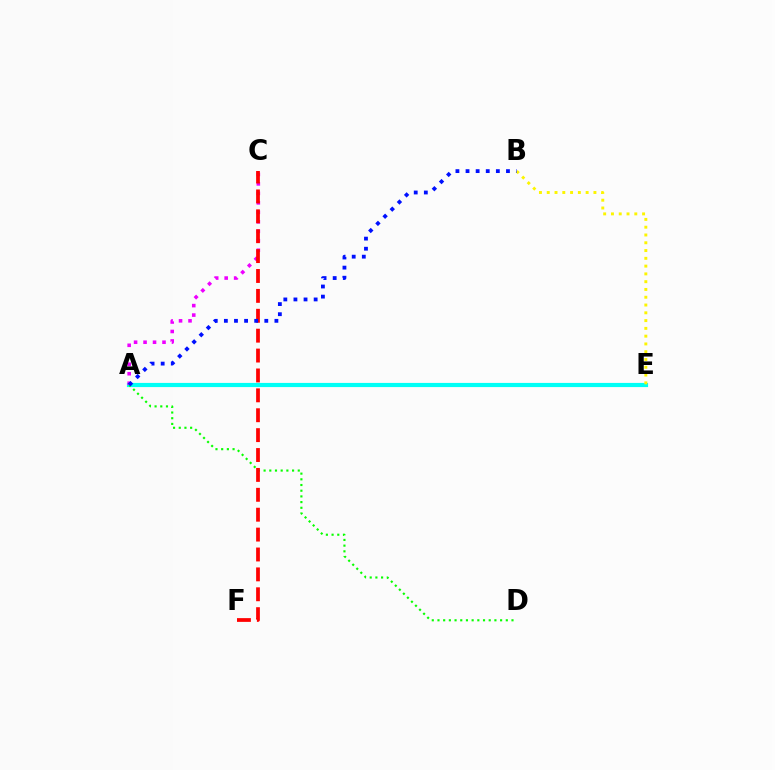{('A', 'E'): [{'color': '#00fff6', 'line_style': 'solid', 'thickness': 3.0}], ('B', 'E'): [{'color': '#fcf500', 'line_style': 'dotted', 'thickness': 2.11}], ('A', 'D'): [{'color': '#08ff00', 'line_style': 'dotted', 'thickness': 1.55}], ('A', 'C'): [{'color': '#ee00ff', 'line_style': 'dotted', 'thickness': 2.58}], ('C', 'F'): [{'color': '#ff0000', 'line_style': 'dashed', 'thickness': 2.7}], ('A', 'B'): [{'color': '#0010ff', 'line_style': 'dotted', 'thickness': 2.75}]}